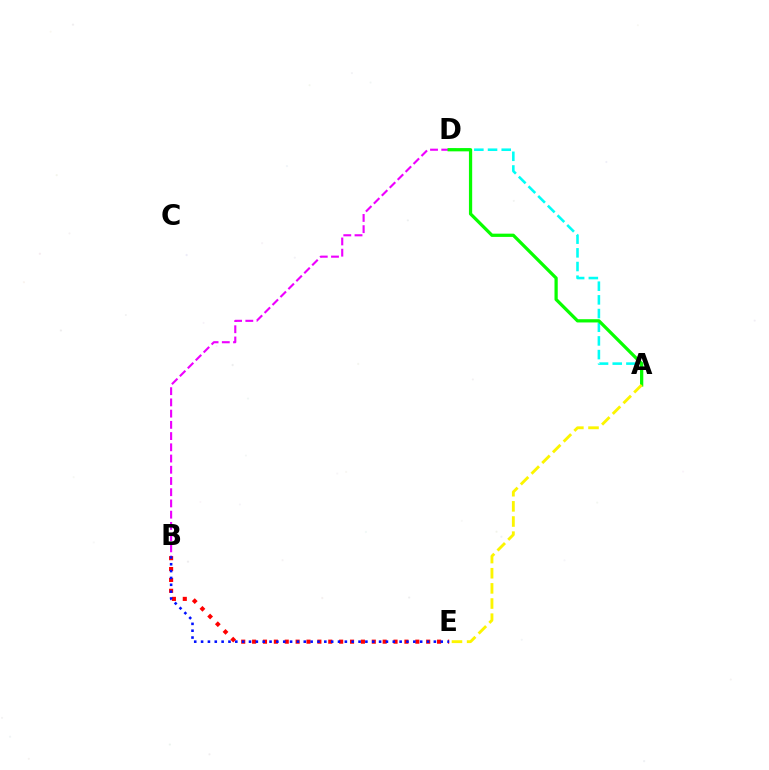{('B', 'E'): [{'color': '#ff0000', 'line_style': 'dotted', 'thickness': 2.96}, {'color': '#0010ff', 'line_style': 'dotted', 'thickness': 1.86}], ('A', 'D'): [{'color': '#00fff6', 'line_style': 'dashed', 'thickness': 1.86}, {'color': '#08ff00', 'line_style': 'solid', 'thickness': 2.34}], ('B', 'D'): [{'color': '#ee00ff', 'line_style': 'dashed', 'thickness': 1.53}], ('A', 'E'): [{'color': '#fcf500', 'line_style': 'dashed', 'thickness': 2.06}]}